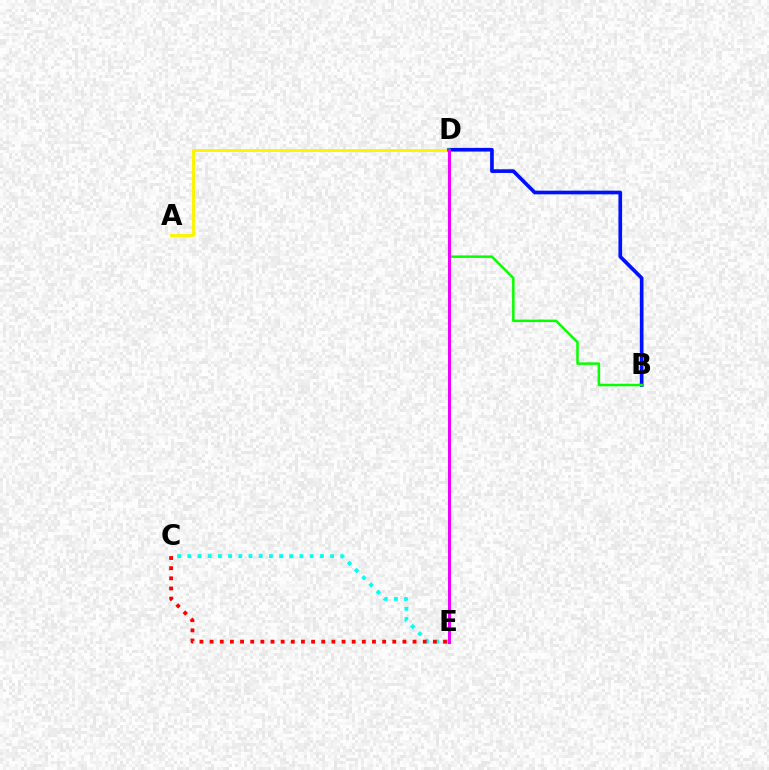{('A', 'D'): [{'color': '#fcf500', 'line_style': 'solid', 'thickness': 2.1}], ('C', 'E'): [{'color': '#00fff6', 'line_style': 'dotted', 'thickness': 2.77}, {'color': '#ff0000', 'line_style': 'dotted', 'thickness': 2.76}], ('B', 'D'): [{'color': '#0010ff', 'line_style': 'solid', 'thickness': 2.65}, {'color': '#08ff00', 'line_style': 'solid', 'thickness': 1.8}], ('D', 'E'): [{'color': '#ee00ff', 'line_style': 'solid', 'thickness': 2.18}]}